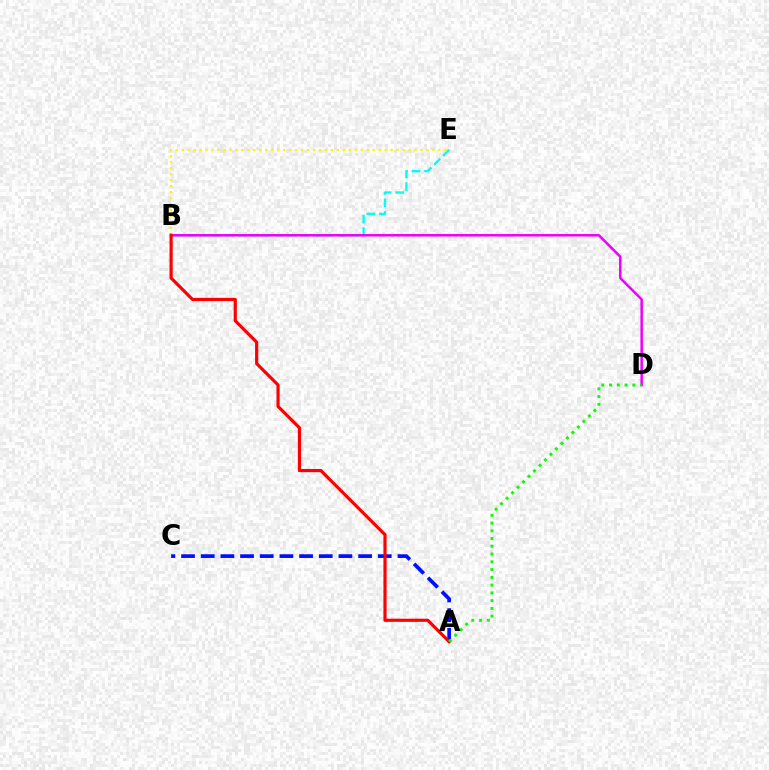{('A', 'C'): [{'color': '#0010ff', 'line_style': 'dashed', 'thickness': 2.67}], ('B', 'E'): [{'color': '#00fff6', 'line_style': 'dashed', 'thickness': 1.71}, {'color': '#fcf500', 'line_style': 'dotted', 'thickness': 1.62}], ('B', 'D'): [{'color': '#ee00ff', 'line_style': 'solid', 'thickness': 1.8}], ('A', 'B'): [{'color': '#ff0000', 'line_style': 'solid', 'thickness': 2.28}], ('A', 'D'): [{'color': '#08ff00', 'line_style': 'dotted', 'thickness': 2.11}]}